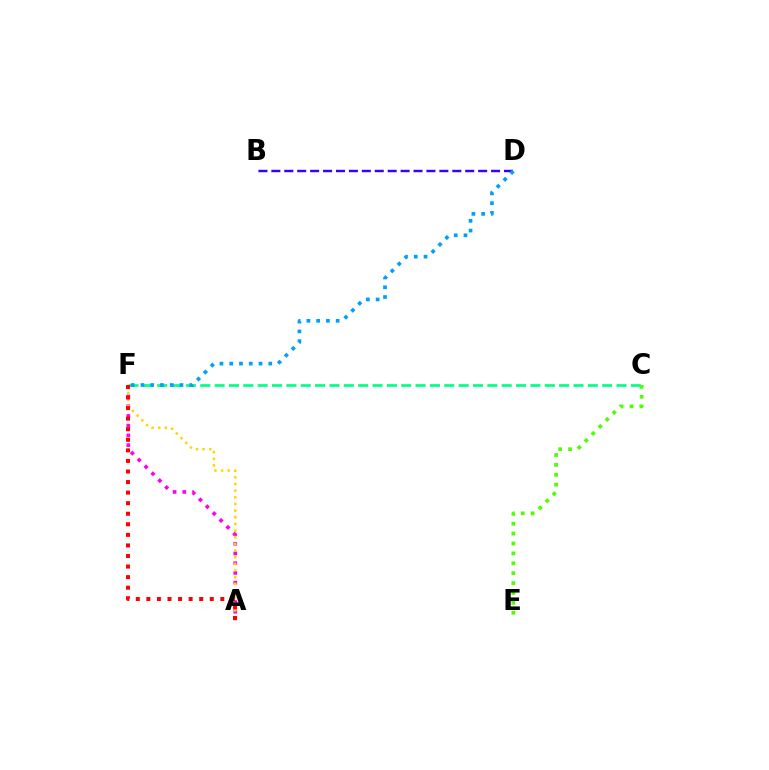{('A', 'F'): [{'color': '#ff00ed', 'line_style': 'dotted', 'thickness': 2.64}, {'color': '#ffd500', 'line_style': 'dotted', 'thickness': 1.81}, {'color': '#ff0000', 'line_style': 'dotted', 'thickness': 2.87}], ('C', 'F'): [{'color': '#00ff86', 'line_style': 'dashed', 'thickness': 1.95}], ('B', 'D'): [{'color': '#3700ff', 'line_style': 'dashed', 'thickness': 1.76}], ('C', 'E'): [{'color': '#4fff00', 'line_style': 'dotted', 'thickness': 2.69}], ('D', 'F'): [{'color': '#009eff', 'line_style': 'dotted', 'thickness': 2.65}]}